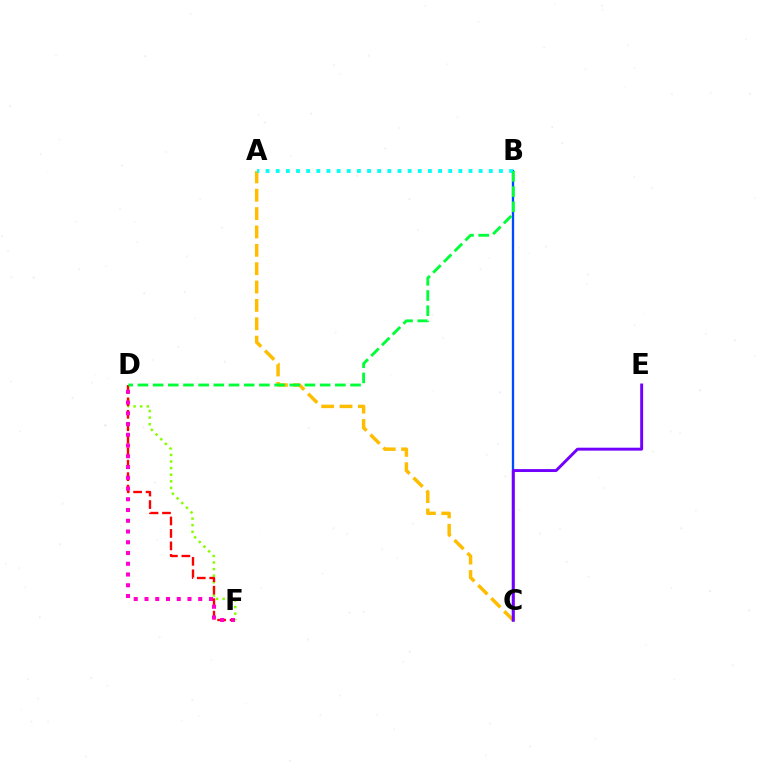{('D', 'F'): [{'color': '#84ff00', 'line_style': 'dotted', 'thickness': 1.79}, {'color': '#ff0000', 'line_style': 'dashed', 'thickness': 1.69}, {'color': '#ff00cf', 'line_style': 'dotted', 'thickness': 2.92}], ('A', 'C'): [{'color': '#ffbd00', 'line_style': 'dashed', 'thickness': 2.49}], ('B', 'C'): [{'color': '#004bff', 'line_style': 'solid', 'thickness': 1.66}], ('C', 'E'): [{'color': '#7200ff', 'line_style': 'solid', 'thickness': 2.11}], ('A', 'B'): [{'color': '#00fff6', 'line_style': 'dotted', 'thickness': 2.76}], ('B', 'D'): [{'color': '#00ff39', 'line_style': 'dashed', 'thickness': 2.06}]}